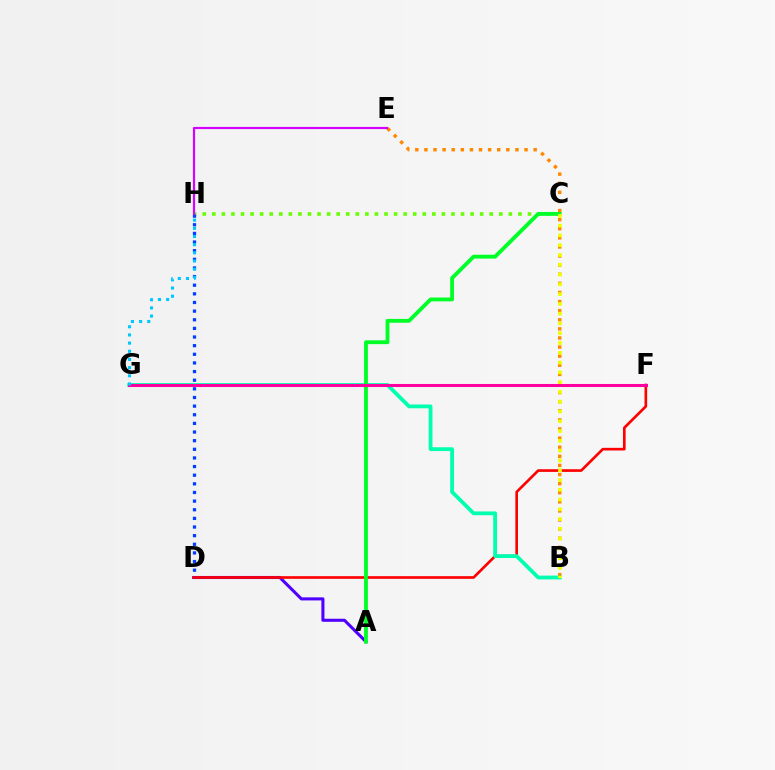{('B', 'E'): [{'color': '#ff8800', 'line_style': 'dotted', 'thickness': 2.47}], ('C', 'H'): [{'color': '#66ff00', 'line_style': 'dotted', 'thickness': 2.6}], ('A', 'D'): [{'color': '#4f00ff', 'line_style': 'solid', 'thickness': 2.21}], ('D', 'H'): [{'color': '#003fff', 'line_style': 'dotted', 'thickness': 2.35}], ('D', 'F'): [{'color': '#ff0000', 'line_style': 'solid', 'thickness': 1.91}], ('B', 'G'): [{'color': '#00ffaf', 'line_style': 'solid', 'thickness': 2.73}], ('A', 'C'): [{'color': '#00ff27', 'line_style': 'solid', 'thickness': 2.76}], ('E', 'H'): [{'color': '#d600ff', 'line_style': 'solid', 'thickness': 1.57}], ('F', 'G'): [{'color': '#ff00a0', 'line_style': 'solid', 'thickness': 2.2}], ('B', 'C'): [{'color': '#eeff00', 'line_style': 'dotted', 'thickness': 2.66}], ('G', 'H'): [{'color': '#00c7ff', 'line_style': 'dotted', 'thickness': 2.22}]}